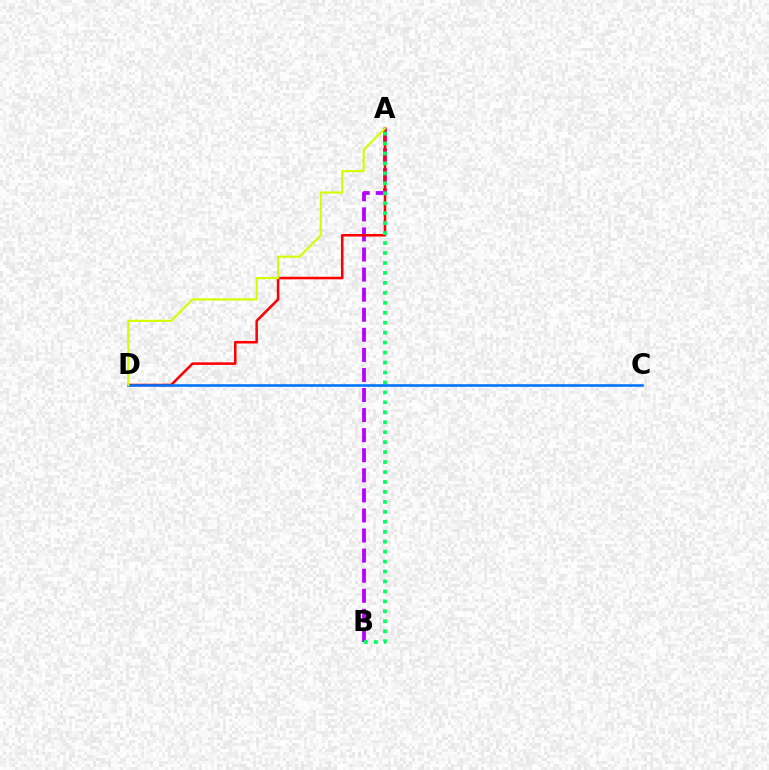{('A', 'B'): [{'color': '#b900ff', 'line_style': 'dashed', 'thickness': 2.73}, {'color': '#00ff5c', 'line_style': 'dotted', 'thickness': 2.7}], ('A', 'D'): [{'color': '#ff0000', 'line_style': 'solid', 'thickness': 1.83}, {'color': '#d1ff00', 'line_style': 'solid', 'thickness': 1.54}], ('C', 'D'): [{'color': '#0074ff', 'line_style': 'solid', 'thickness': 1.86}]}